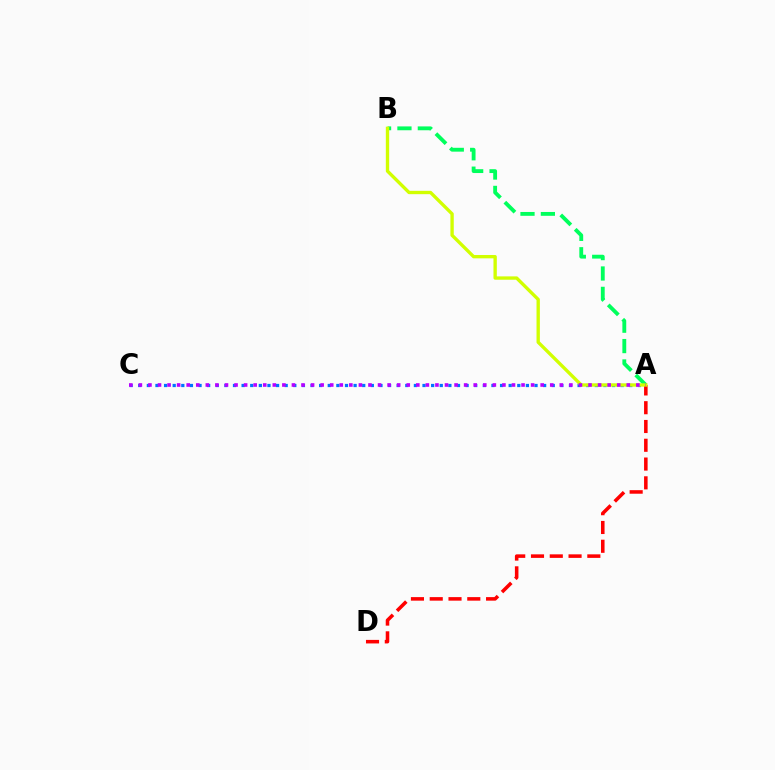{('A', 'B'): [{'color': '#00ff5c', 'line_style': 'dashed', 'thickness': 2.77}, {'color': '#d1ff00', 'line_style': 'solid', 'thickness': 2.41}], ('A', 'C'): [{'color': '#0074ff', 'line_style': 'dotted', 'thickness': 2.34}, {'color': '#b900ff', 'line_style': 'dotted', 'thickness': 2.6}], ('A', 'D'): [{'color': '#ff0000', 'line_style': 'dashed', 'thickness': 2.55}]}